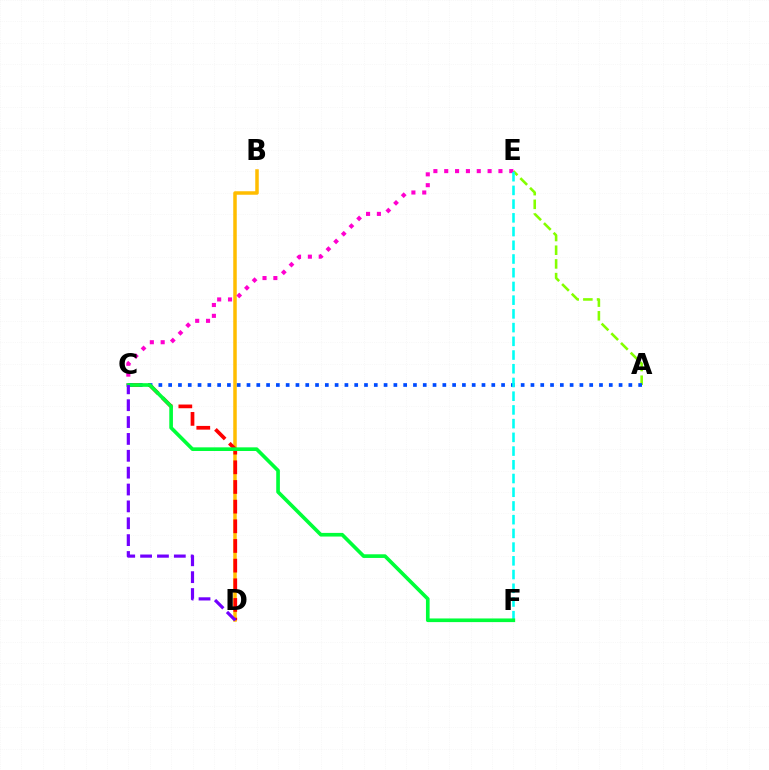{('B', 'D'): [{'color': '#ffbd00', 'line_style': 'solid', 'thickness': 2.52}], ('A', 'E'): [{'color': '#84ff00', 'line_style': 'dashed', 'thickness': 1.86}], ('C', 'E'): [{'color': '#ff00cf', 'line_style': 'dotted', 'thickness': 2.95}], ('C', 'D'): [{'color': '#ff0000', 'line_style': 'dashed', 'thickness': 2.67}, {'color': '#7200ff', 'line_style': 'dashed', 'thickness': 2.29}], ('A', 'C'): [{'color': '#004bff', 'line_style': 'dotted', 'thickness': 2.66}], ('E', 'F'): [{'color': '#00fff6', 'line_style': 'dashed', 'thickness': 1.86}], ('C', 'F'): [{'color': '#00ff39', 'line_style': 'solid', 'thickness': 2.63}]}